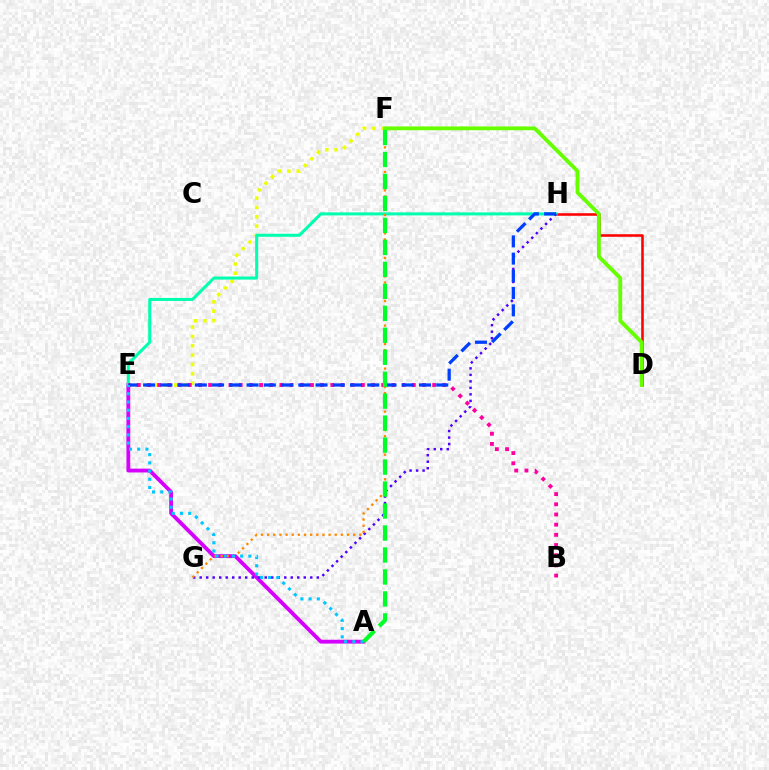{('D', 'H'): [{'color': '#ff0000', 'line_style': 'solid', 'thickness': 1.85}], ('A', 'E'): [{'color': '#d600ff', 'line_style': 'solid', 'thickness': 2.75}, {'color': '#00c7ff', 'line_style': 'dotted', 'thickness': 2.23}], ('E', 'F'): [{'color': '#eeff00', 'line_style': 'dotted', 'thickness': 2.54}], ('E', 'H'): [{'color': '#00ffaf', 'line_style': 'solid', 'thickness': 2.19}, {'color': '#003fff', 'line_style': 'dashed', 'thickness': 2.34}], ('G', 'H'): [{'color': '#4f00ff', 'line_style': 'dotted', 'thickness': 1.77}], ('F', 'G'): [{'color': '#ff8800', 'line_style': 'dotted', 'thickness': 1.67}], ('B', 'E'): [{'color': '#ff00a0', 'line_style': 'dotted', 'thickness': 2.77}], ('D', 'F'): [{'color': '#66ff00', 'line_style': 'solid', 'thickness': 2.75}], ('A', 'F'): [{'color': '#00ff27', 'line_style': 'dashed', 'thickness': 2.98}]}